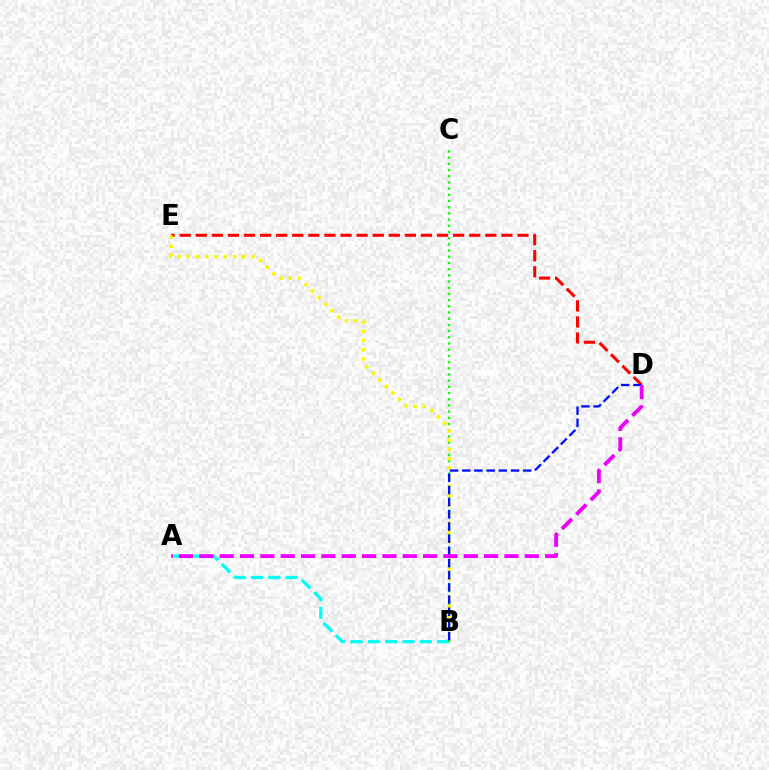{('D', 'E'): [{'color': '#ff0000', 'line_style': 'dashed', 'thickness': 2.19}], ('A', 'B'): [{'color': '#00fff6', 'line_style': 'dashed', 'thickness': 2.35}], ('B', 'C'): [{'color': '#08ff00', 'line_style': 'dotted', 'thickness': 1.68}], ('B', 'E'): [{'color': '#fcf500', 'line_style': 'dotted', 'thickness': 2.51}], ('B', 'D'): [{'color': '#0010ff', 'line_style': 'dashed', 'thickness': 1.65}], ('A', 'D'): [{'color': '#ee00ff', 'line_style': 'dashed', 'thickness': 2.76}]}